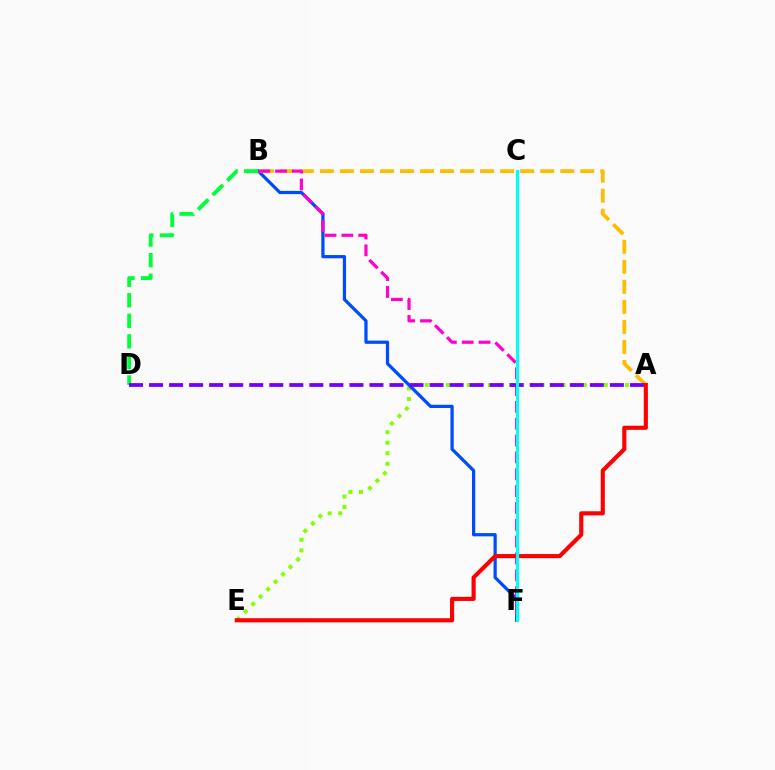{('A', 'E'): [{'color': '#84ff00', 'line_style': 'dotted', 'thickness': 2.86}, {'color': '#ff0000', 'line_style': 'solid', 'thickness': 2.97}], ('B', 'F'): [{'color': '#004bff', 'line_style': 'solid', 'thickness': 2.33}, {'color': '#ff00cf', 'line_style': 'dashed', 'thickness': 2.29}], ('B', 'D'): [{'color': '#00ff39', 'line_style': 'dashed', 'thickness': 2.79}], ('A', 'B'): [{'color': '#ffbd00', 'line_style': 'dashed', 'thickness': 2.72}], ('A', 'D'): [{'color': '#7200ff', 'line_style': 'dashed', 'thickness': 2.72}], ('C', 'F'): [{'color': '#00fff6', 'line_style': 'solid', 'thickness': 2.25}]}